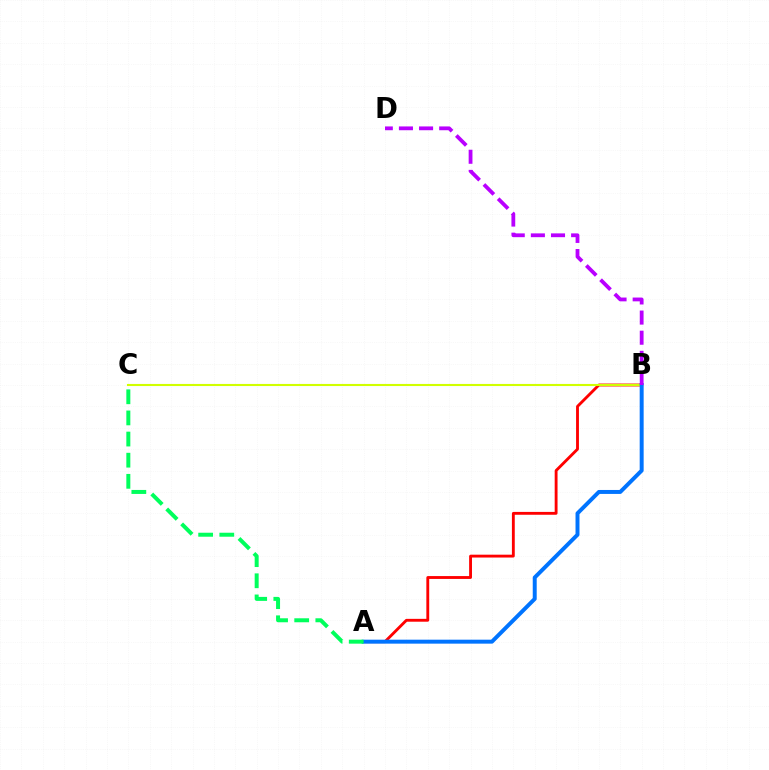{('A', 'B'): [{'color': '#ff0000', 'line_style': 'solid', 'thickness': 2.06}, {'color': '#0074ff', 'line_style': 'solid', 'thickness': 2.85}], ('B', 'C'): [{'color': '#d1ff00', 'line_style': 'solid', 'thickness': 1.52}], ('A', 'C'): [{'color': '#00ff5c', 'line_style': 'dashed', 'thickness': 2.87}], ('B', 'D'): [{'color': '#b900ff', 'line_style': 'dashed', 'thickness': 2.73}]}